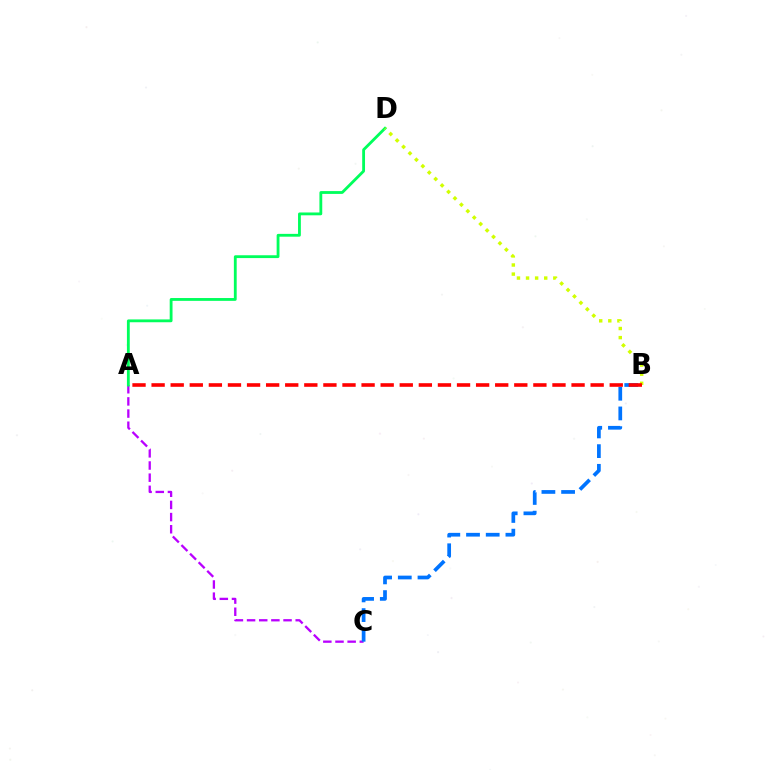{('A', 'C'): [{'color': '#b900ff', 'line_style': 'dashed', 'thickness': 1.65}], ('A', 'D'): [{'color': '#00ff5c', 'line_style': 'solid', 'thickness': 2.03}], ('B', 'C'): [{'color': '#0074ff', 'line_style': 'dashed', 'thickness': 2.68}], ('B', 'D'): [{'color': '#d1ff00', 'line_style': 'dotted', 'thickness': 2.47}], ('A', 'B'): [{'color': '#ff0000', 'line_style': 'dashed', 'thickness': 2.59}]}